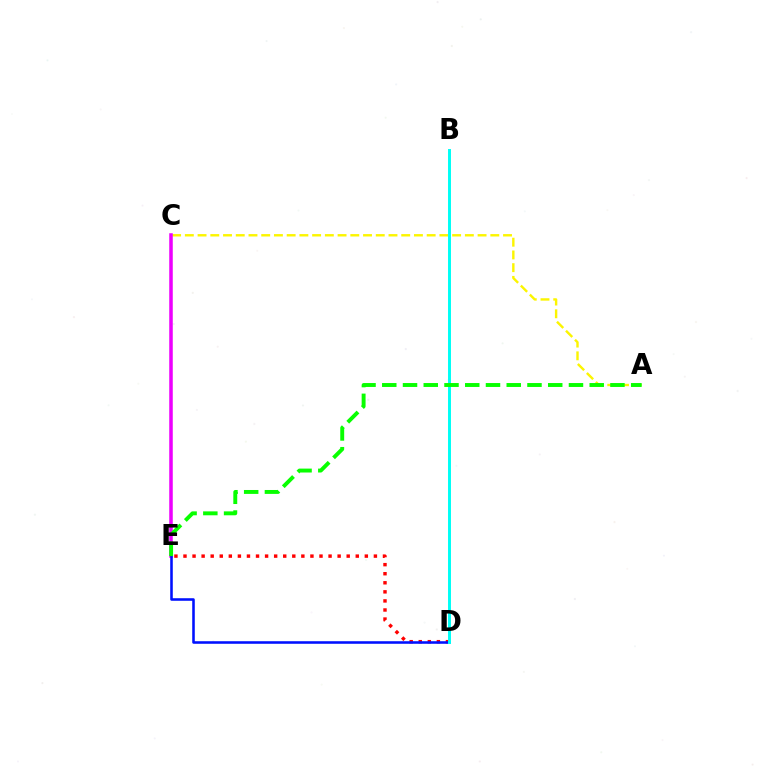{('A', 'C'): [{'color': '#fcf500', 'line_style': 'dashed', 'thickness': 1.73}], ('C', 'E'): [{'color': '#ee00ff', 'line_style': 'solid', 'thickness': 2.54}], ('D', 'E'): [{'color': '#ff0000', 'line_style': 'dotted', 'thickness': 2.46}, {'color': '#0010ff', 'line_style': 'solid', 'thickness': 1.84}], ('B', 'D'): [{'color': '#00fff6', 'line_style': 'solid', 'thickness': 2.13}], ('A', 'E'): [{'color': '#08ff00', 'line_style': 'dashed', 'thickness': 2.82}]}